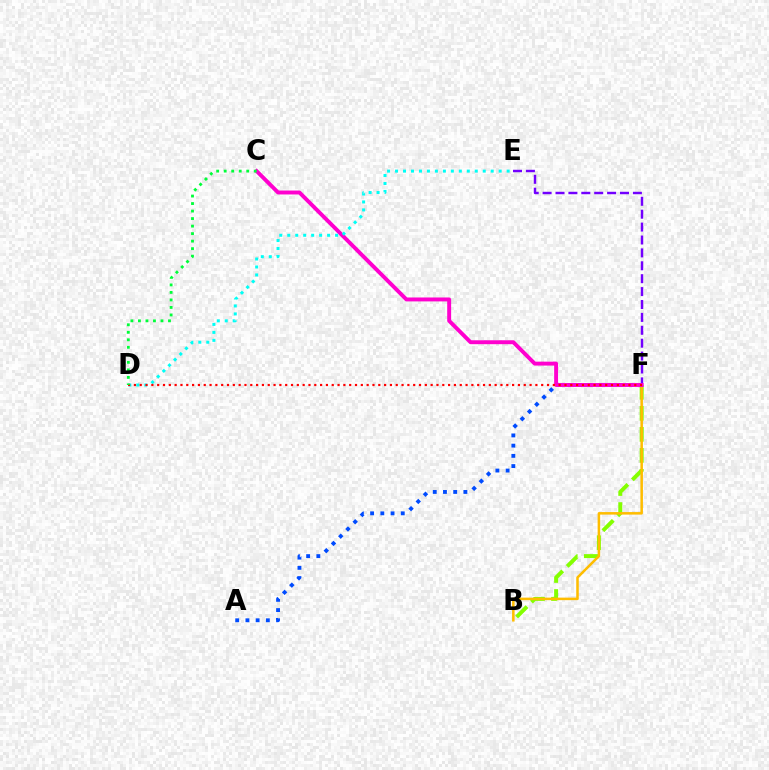{('B', 'F'): [{'color': '#84ff00', 'line_style': 'dashed', 'thickness': 2.85}, {'color': '#ffbd00', 'line_style': 'solid', 'thickness': 1.82}], ('A', 'F'): [{'color': '#004bff', 'line_style': 'dotted', 'thickness': 2.78}], ('E', 'F'): [{'color': '#7200ff', 'line_style': 'dashed', 'thickness': 1.75}], ('C', 'F'): [{'color': '#ff00cf', 'line_style': 'solid', 'thickness': 2.83}], ('D', 'E'): [{'color': '#00fff6', 'line_style': 'dotted', 'thickness': 2.17}], ('D', 'F'): [{'color': '#ff0000', 'line_style': 'dotted', 'thickness': 1.58}], ('C', 'D'): [{'color': '#00ff39', 'line_style': 'dotted', 'thickness': 2.04}]}